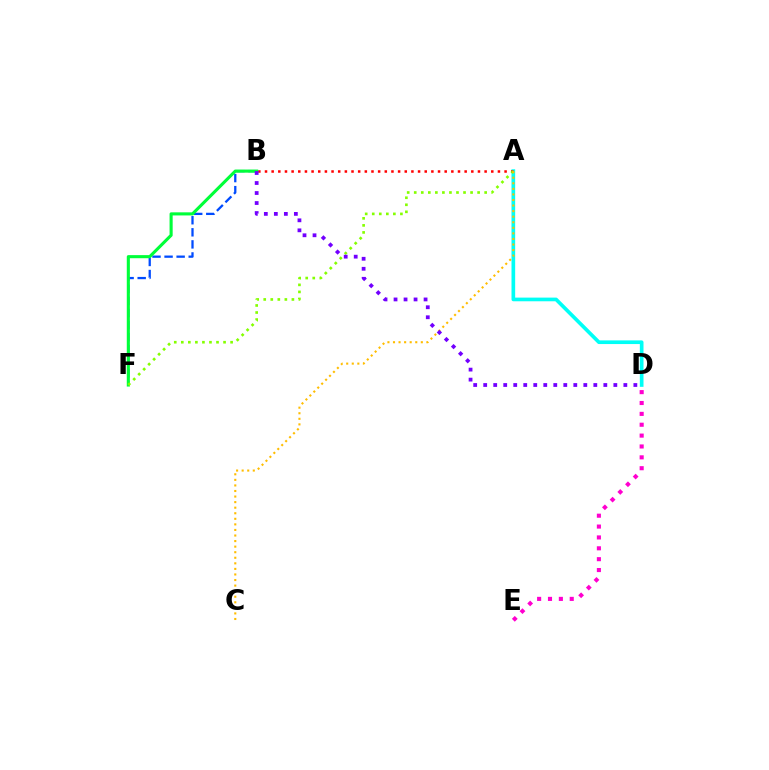{('B', 'F'): [{'color': '#004bff', 'line_style': 'dashed', 'thickness': 1.64}, {'color': '#00ff39', 'line_style': 'solid', 'thickness': 2.23}], ('D', 'E'): [{'color': '#ff00cf', 'line_style': 'dotted', 'thickness': 2.95}], ('A', 'D'): [{'color': '#00fff6', 'line_style': 'solid', 'thickness': 2.64}], ('A', 'B'): [{'color': '#ff0000', 'line_style': 'dotted', 'thickness': 1.81}], ('A', 'F'): [{'color': '#84ff00', 'line_style': 'dotted', 'thickness': 1.91}], ('A', 'C'): [{'color': '#ffbd00', 'line_style': 'dotted', 'thickness': 1.51}], ('B', 'D'): [{'color': '#7200ff', 'line_style': 'dotted', 'thickness': 2.72}]}